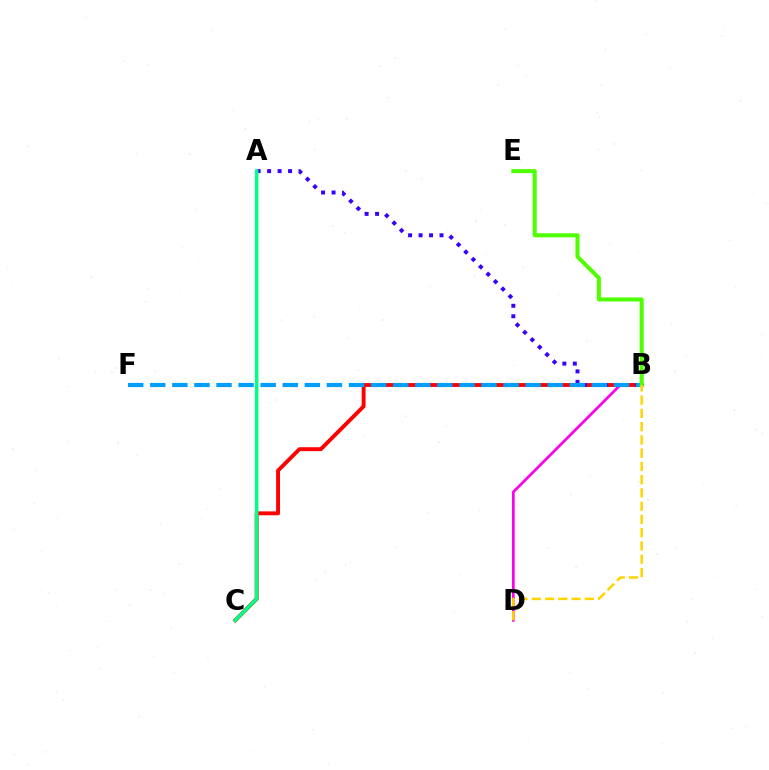{('B', 'D'): [{'color': '#ff00ed', 'line_style': 'solid', 'thickness': 1.96}, {'color': '#ffd500', 'line_style': 'dashed', 'thickness': 1.8}], ('B', 'C'): [{'color': '#ff0000', 'line_style': 'solid', 'thickness': 2.79}], ('A', 'B'): [{'color': '#3700ff', 'line_style': 'dotted', 'thickness': 2.85}], ('B', 'F'): [{'color': '#009eff', 'line_style': 'dashed', 'thickness': 3.0}], ('B', 'E'): [{'color': '#4fff00', 'line_style': 'solid', 'thickness': 2.91}], ('A', 'C'): [{'color': '#00ff86', 'line_style': 'solid', 'thickness': 2.54}]}